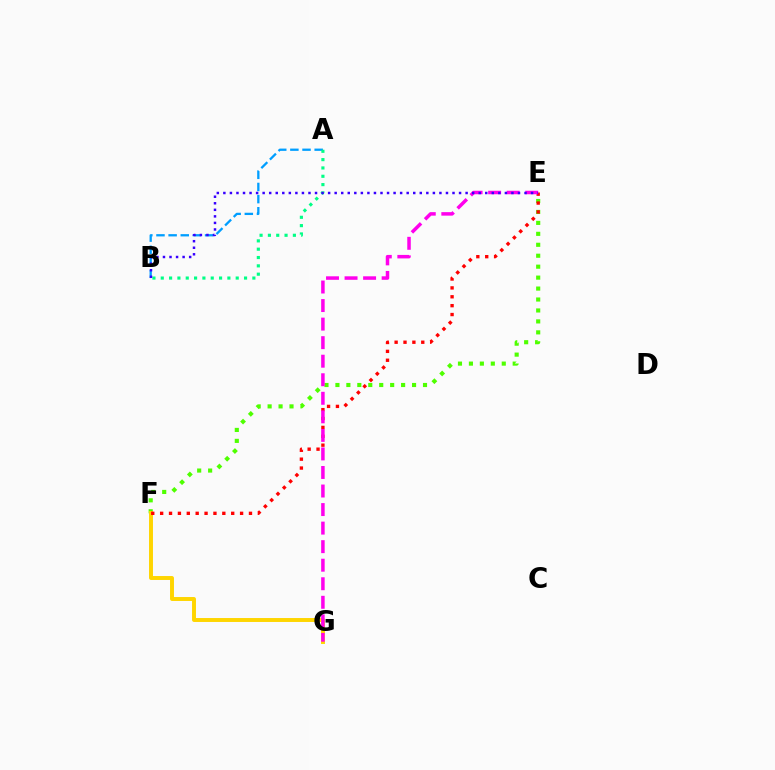{('A', 'B'): [{'color': '#009eff', 'line_style': 'dashed', 'thickness': 1.65}, {'color': '#00ff86', 'line_style': 'dotted', 'thickness': 2.26}], ('E', 'F'): [{'color': '#4fff00', 'line_style': 'dotted', 'thickness': 2.97}, {'color': '#ff0000', 'line_style': 'dotted', 'thickness': 2.41}], ('F', 'G'): [{'color': '#ffd500', 'line_style': 'solid', 'thickness': 2.83}], ('E', 'G'): [{'color': '#ff00ed', 'line_style': 'dashed', 'thickness': 2.52}], ('B', 'E'): [{'color': '#3700ff', 'line_style': 'dotted', 'thickness': 1.78}]}